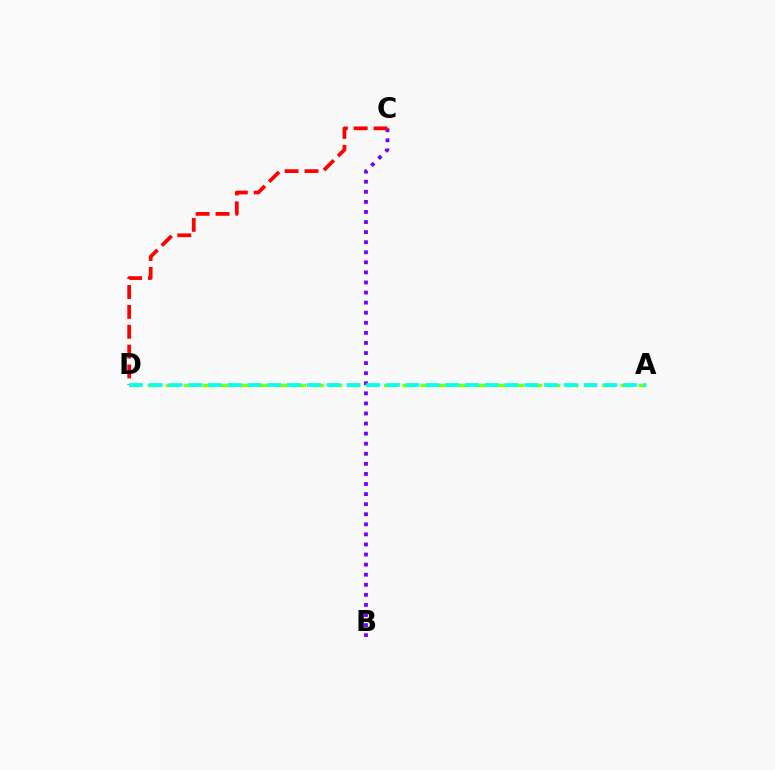{('B', 'C'): [{'color': '#7200ff', 'line_style': 'dotted', 'thickness': 2.74}], ('C', 'D'): [{'color': '#ff0000', 'line_style': 'dashed', 'thickness': 2.7}], ('A', 'D'): [{'color': '#84ff00', 'line_style': 'dashed', 'thickness': 2.47}, {'color': '#00fff6', 'line_style': 'dashed', 'thickness': 2.69}]}